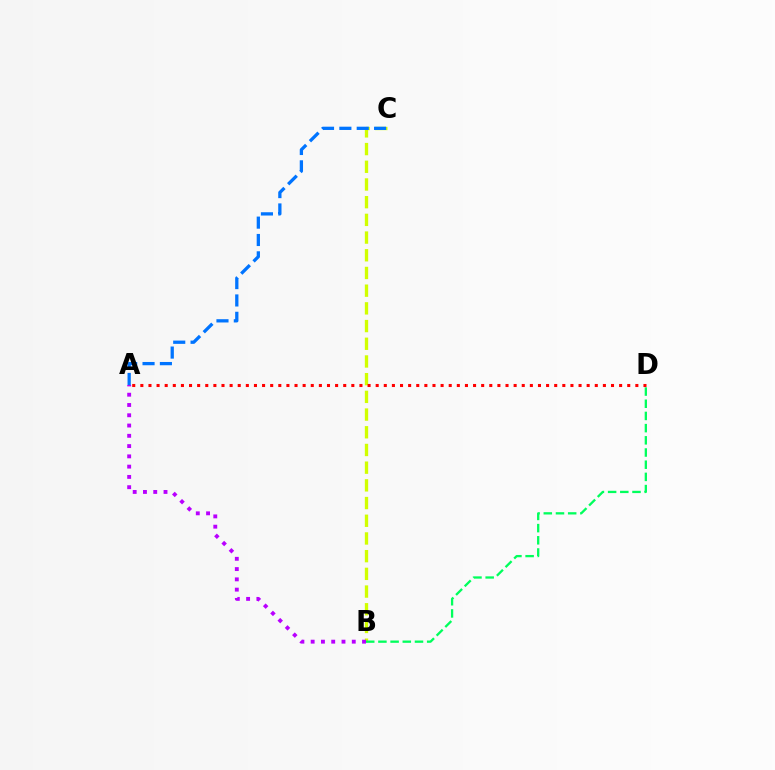{('B', 'C'): [{'color': '#d1ff00', 'line_style': 'dashed', 'thickness': 2.4}], ('B', 'D'): [{'color': '#00ff5c', 'line_style': 'dashed', 'thickness': 1.66}], ('A', 'D'): [{'color': '#ff0000', 'line_style': 'dotted', 'thickness': 2.2}], ('A', 'C'): [{'color': '#0074ff', 'line_style': 'dashed', 'thickness': 2.36}], ('A', 'B'): [{'color': '#b900ff', 'line_style': 'dotted', 'thickness': 2.79}]}